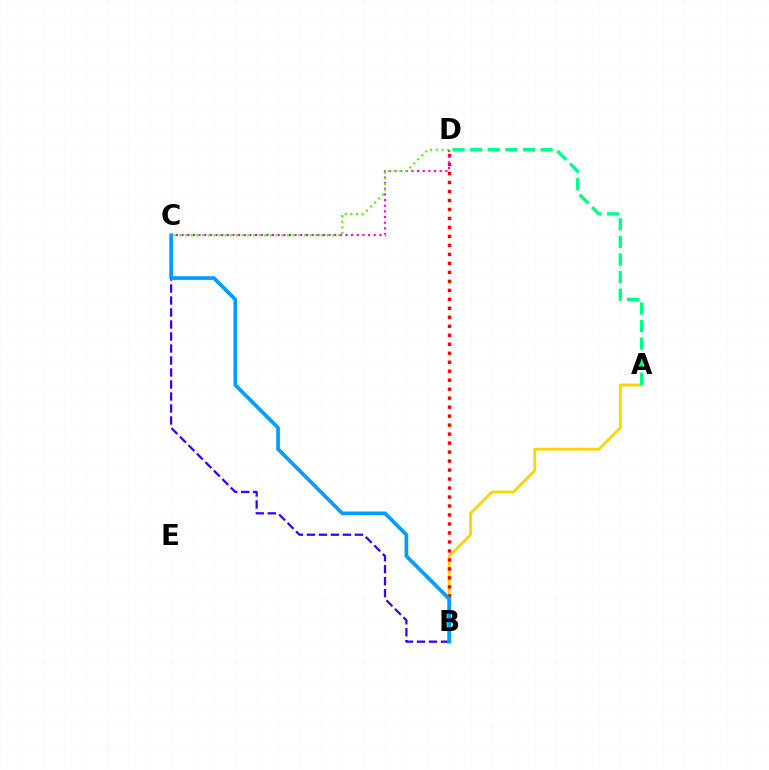{('A', 'B'): [{'color': '#ffd500', 'line_style': 'solid', 'thickness': 2.03}], ('A', 'D'): [{'color': '#00ff86', 'line_style': 'dashed', 'thickness': 2.39}], ('B', 'D'): [{'color': '#ff0000', 'line_style': 'dotted', 'thickness': 2.44}], ('C', 'D'): [{'color': '#ff00ed', 'line_style': 'dotted', 'thickness': 1.54}, {'color': '#4fff00', 'line_style': 'dotted', 'thickness': 1.54}], ('B', 'C'): [{'color': '#3700ff', 'line_style': 'dashed', 'thickness': 1.63}, {'color': '#009eff', 'line_style': 'solid', 'thickness': 2.66}]}